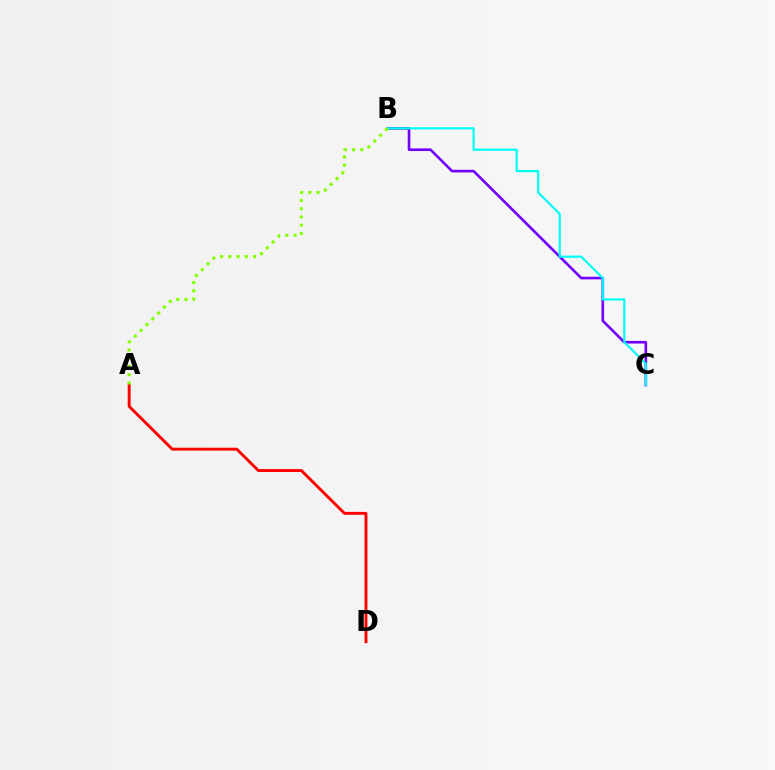{('B', 'C'): [{'color': '#7200ff', 'line_style': 'solid', 'thickness': 1.9}, {'color': '#00fff6', 'line_style': 'solid', 'thickness': 1.58}], ('A', 'D'): [{'color': '#ff0000', 'line_style': 'solid', 'thickness': 2.08}], ('A', 'B'): [{'color': '#84ff00', 'line_style': 'dotted', 'thickness': 2.23}]}